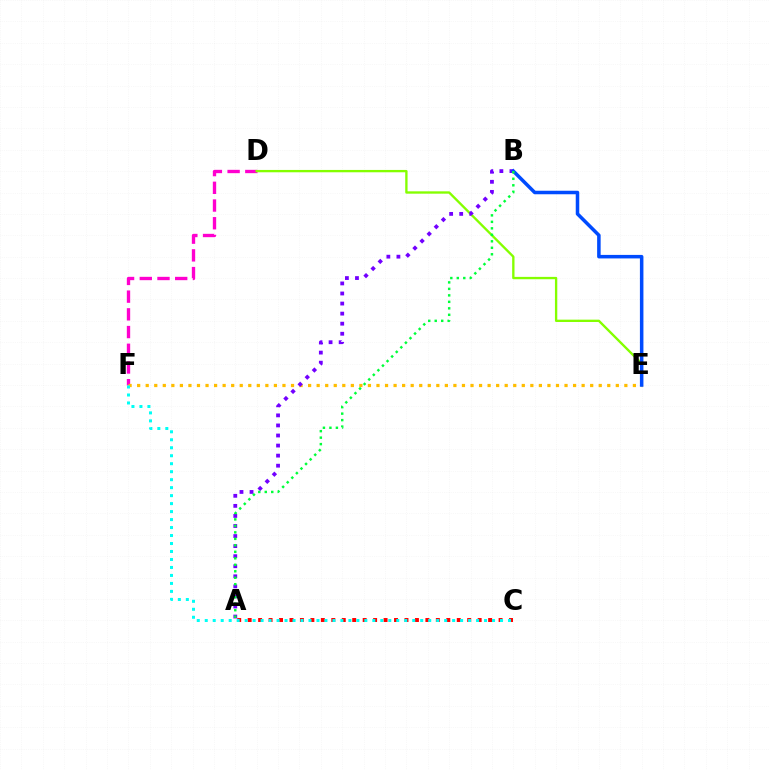{('D', 'F'): [{'color': '#ff00cf', 'line_style': 'dashed', 'thickness': 2.41}], ('D', 'E'): [{'color': '#84ff00', 'line_style': 'solid', 'thickness': 1.69}], ('A', 'C'): [{'color': '#ff0000', 'line_style': 'dotted', 'thickness': 2.84}], ('E', 'F'): [{'color': '#ffbd00', 'line_style': 'dotted', 'thickness': 2.32}], ('A', 'B'): [{'color': '#7200ff', 'line_style': 'dotted', 'thickness': 2.73}, {'color': '#00ff39', 'line_style': 'dotted', 'thickness': 1.76}], ('B', 'E'): [{'color': '#004bff', 'line_style': 'solid', 'thickness': 2.53}], ('C', 'F'): [{'color': '#00fff6', 'line_style': 'dotted', 'thickness': 2.17}]}